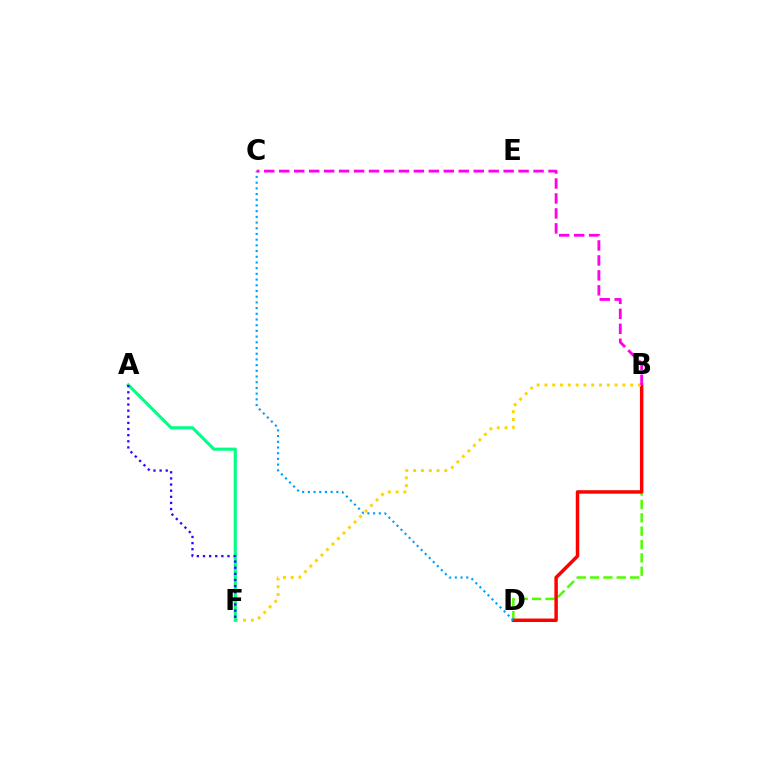{('B', 'D'): [{'color': '#4fff00', 'line_style': 'dashed', 'thickness': 1.81}, {'color': '#ff0000', 'line_style': 'solid', 'thickness': 2.5}], ('B', 'F'): [{'color': '#ffd500', 'line_style': 'dotted', 'thickness': 2.12}], ('A', 'F'): [{'color': '#00ff86', 'line_style': 'solid', 'thickness': 2.25}, {'color': '#3700ff', 'line_style': 'dotted', 'thickness': 1.66}], ('C', 'D'): [{'color': '#009eff', 'line_style': 'dotted', 'thickness': 1.55}], ('B', 'C'): [{'color': '#ff00ed', 'line_style': 'dashed', 'thickness': 2.03}]}